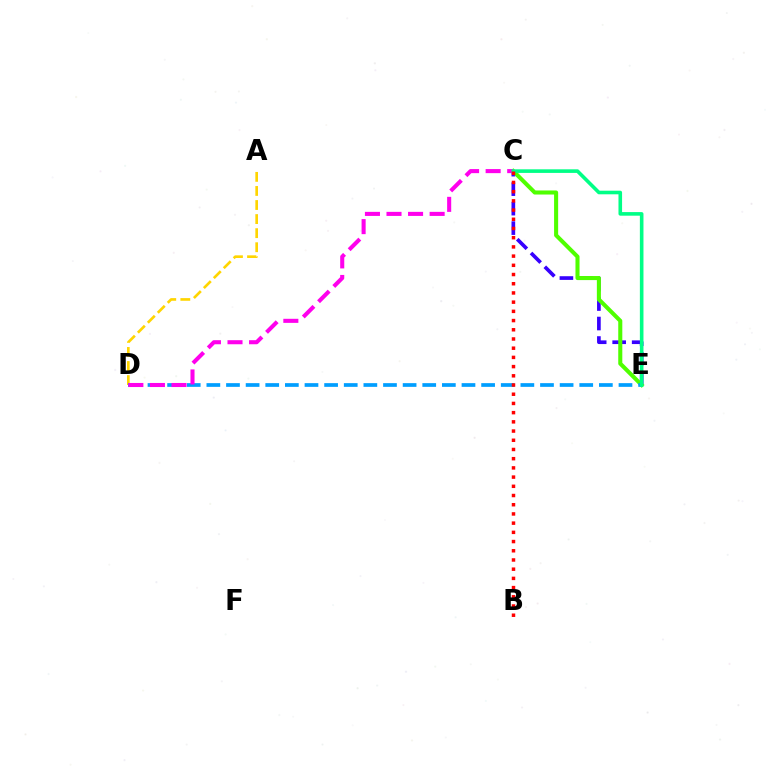{('A', 'D'): [{'color': '#ffd500', 'line_style': 'dashed', 'thickness': 1.91}], ('C', 'E'): [{'color': '#3700ff', 'line_style': 'dashed', 'thickness': 2.65}, {'color': '#4fff00', 'line_style': 'solid', 'thickness': 2.93}, {'color': '#00ff86', 'line_style': 'solid', 'thickness': 2.59}], ('D', 'E'): [{'color': '#009eff', 'line_style': 'dashed', 'thickness': 2.67}], ('C', 'D'): [{'color': '#ff00ed', 'line_style': 'dashed', 'thickness': 2.93}], ('B', 'C'): [{'color': '#ff0000', 'line_style': 'dotted', 'thickness': 2.5}]}